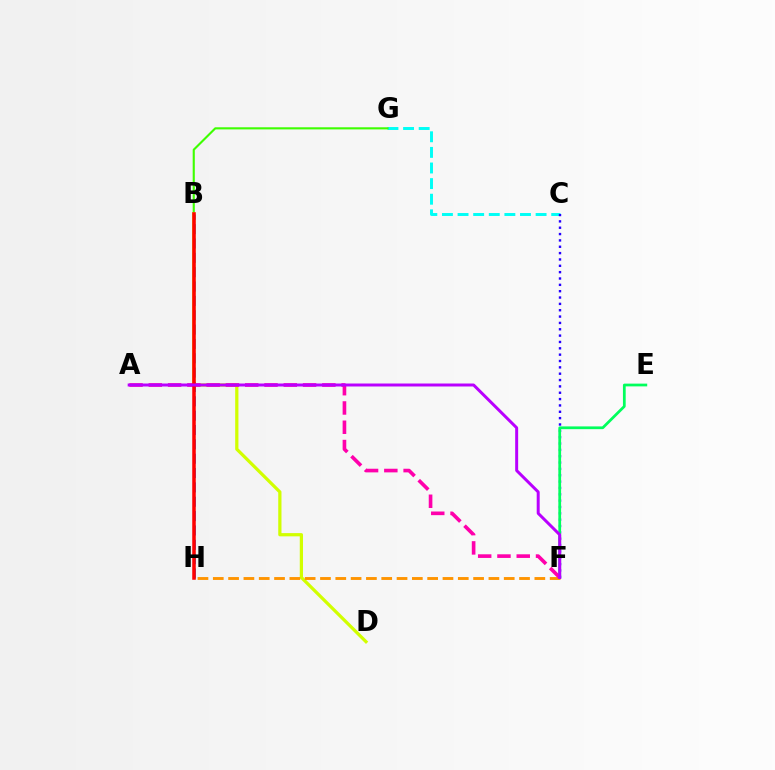{('C', 'G'): [{'color': '#00fff6', 'line_style': 'dashed', 'thickness': 2.12}], ('B', 'G'): [{'color': '#3dff00', 'line_style': 'solid', 'thickness': 1.52}], ('C', 'F'): [{'color': '#2500ff', 'line_style': 'dotted', 'thickness': 1.72}], ('B', 'H'): [{'color': '#0074ff', 'line_style': 'dashed', 'thickness': 1.95}, {'color': '#ff0000', 'line_style': 'solid', 'thickness': 2.54}], ('B', 'D'): [{'color': '#d1ff00', 'line_style': 'solid', 'thickness': 2.33}], ('E', 'F'): [{'color': '#00ff5c', 'line_style': 'solid', 'thickness': 1.98}], ('F', 'H'): [{'color': '#ff9400', 'line_style': 'dashed', 'thickness': 2.08}], ('A', 'F'): [{'color': '#ff00ac', 'line_style': 'dashed', 'thickness': 2.62}, {'color': '#b900ff', 'line_style': 'solid', 'thickness': 2.14}]}